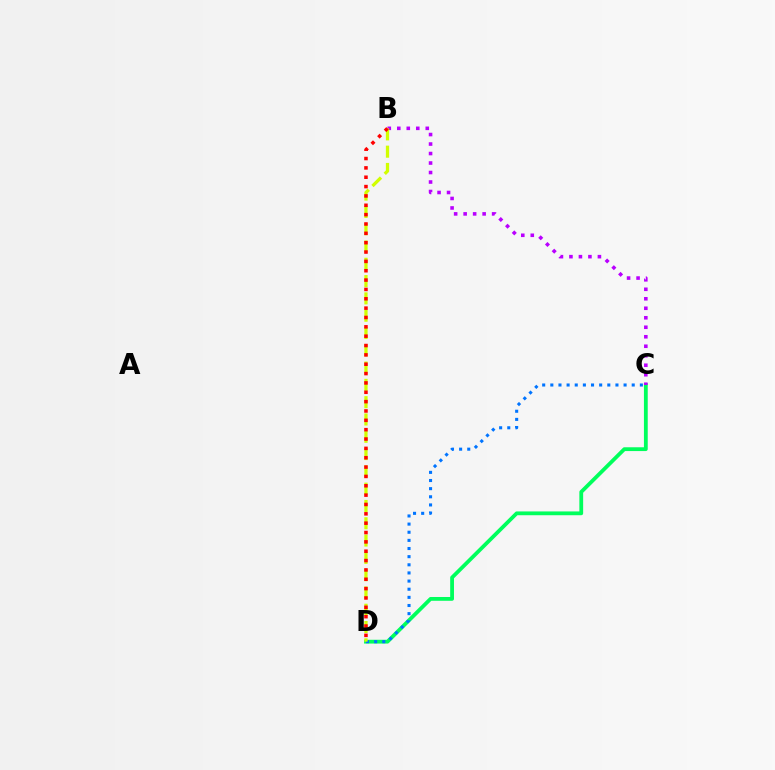{('C', 'D'): [{'color': '#00ff5c', 'line_style': 'solid', 'thickness': 2.73}, {'color': '#0074ff', 'line_style': 'dotted', 'thickness': 2.21}], ('B', 'C'): [{'color': '#b900ff', 'line_style': 'dotted', 'thickness': 2.58}], ('B', 'D'): [{'color': '#d1ff00', 'line_style': 'dashed', 'thickness': 2.35}, {'color': '#ff0000', 'line_style': 'dotted', 'thickness': 2.54}]}